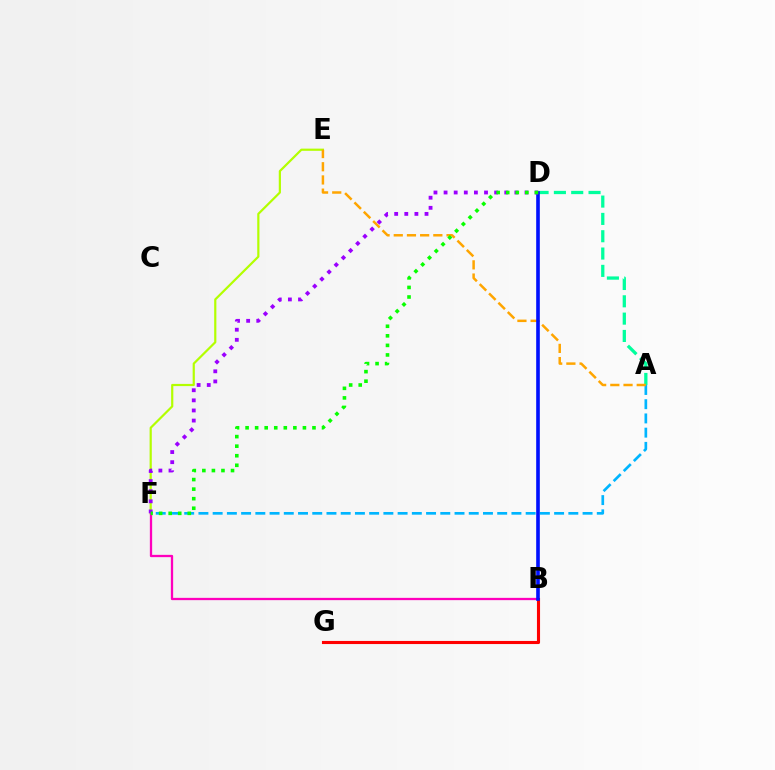{('E', 'F'): [{'color': '#b3ff00', 'line_style': 'solid', 'thickness': 1.58}], ('A', 'F'): [{'color': '#00b5ff', 'line_style': 'dashed', 'thickness': 1.93}], ('A', 'D'): [{'color': '#00ff9d', 'line_style': 'dashed', 'thickness': 2.35}], ('A', 'E'): [{'color': '#ffa500', 'line_style': 'dashed', 'thickness': 1.79}], ('B', 'F'): [{'color': '#ff00bd', 'line_style': 'solid', 'thickness': 1.65}], ('B', 'G'): [{'color': '#ff0000', 'line_style': 'solid', 'thickness': 2.23}], ('B', 'D'): [{'color': '#0010ff', 'line_style': 'solid', 'thickness': 2.61}], ('D', 'F'): [{'color': '#9b00ff', 'line_style': 'dotted', 'thickness': 2.75}, {'color': '#08ff00', 'line_style': 'dotted', 'thickness': 2.6}]}